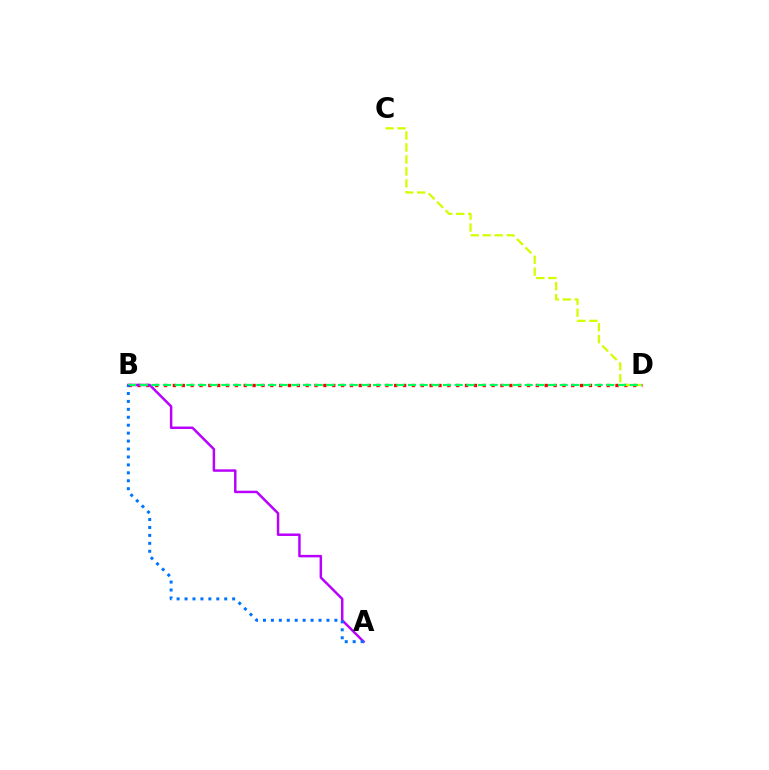{('B', 'D'): [{'color': '#ff0000', 'line_style': 'dotted', 'thickness': 2.41}, {'color': '#00ff5c', 'line_style': 'dashed', 'thickness': 1.58}], ('A', 'B'): [{'color': '#b900ff', 'line_style': 'solid', 'thickness': 1.78}, {'color': '#0074ff', 'line_style': 'dotted', 'thickness': 2.16}], ('C', 'D'): [{'color': '#d1ff00', 'line_style': 'dashed', 'thickness': 1.63}]}